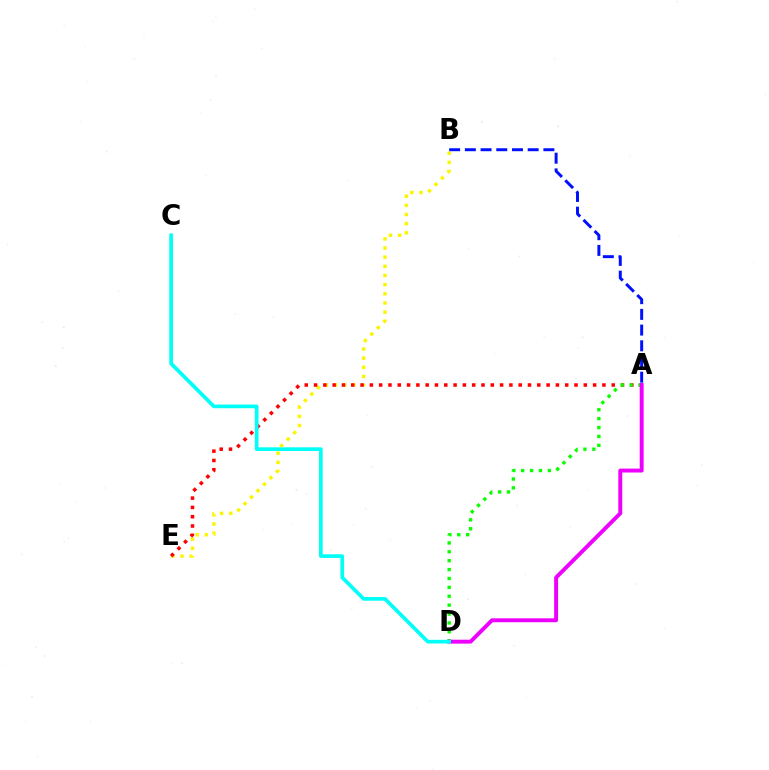{('B', 'E'): [{'color': '#fcf500', 'line_style': 'dotted', 'thickness': 2.49}], ('A', 'E'): [{'color': '#ff0000', 'line_style': 'dotted', 'thickness': 2.53}], ('A', 'D'): [{'color': '#08ff00', 'line_style': 'dotted', 'thickness': 2.42}, {'color': '#ee00ff', 'line_style': 'solid', 'thickness': 2.82}], ('A', 'B'): [{'color': '#0010ff', 'line_style': 'dashed', 'thickness': 2.13}], ('C', 'D'): [{'color': '#00fff6', 'line_style': 'solid', 'thickness': 2.65}]}